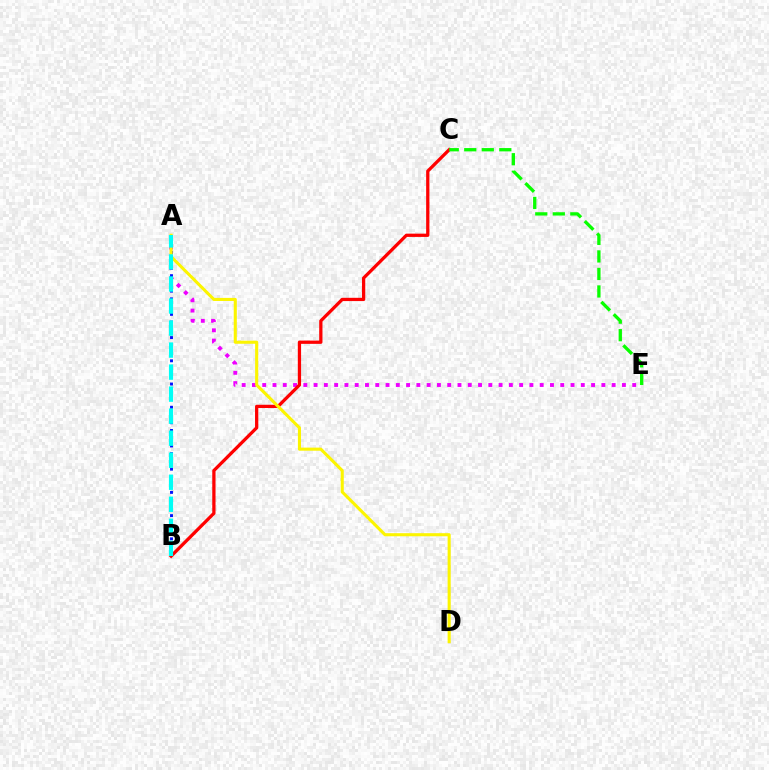{('A', 'E'): [{'color': '#ee00ff', 'line_style': 'dotted', 'thickness': 2.79}], ('B', 'C'): [{'color': '#ff0000', 'line_style': 'solid', 'thickness': 2.35}], ('A', 'B'): [{'color': '#0010ff', 'line_style': 'dotted', 'thickness': 2.1}, {'color': '#00fff6', 'line_style': 'dashed', 'thickness': 2.99}], ('A', 'D'): [{'color': '#fcf500', 'line_style': 'solid', 'thickness': 2.22}], ('C', 'E'): [{'color': '#08ff00', 'line_style': 'dashed', 'thickness': 2.38}]}